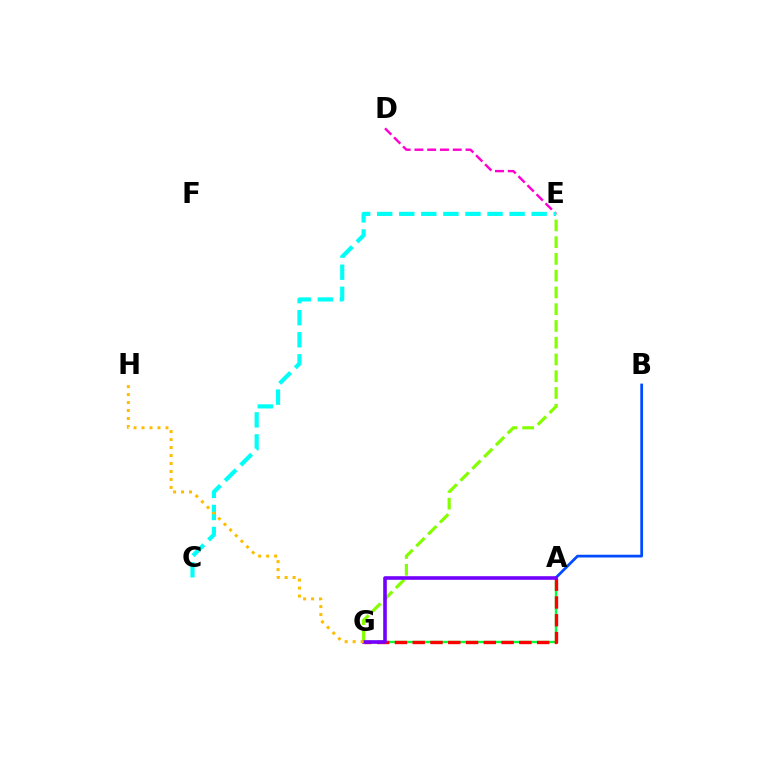{('A', 'G'): [{'color': '#00ff39', 'line_style': 'solid', 'thickness': 1.72}, {'color': '#ff0000', 'line_style': 'dashed', 'thickness': 2.42}, {'color': '#7200ff', 'line_style': 'solid', 'thickness': 2.59}], ('A', 'B'): [{'color': '#004bff', 'line_style': 'solid', 'thickness': 1.98}], ('E', 'G'): [{'color': '#84ff00', 'line_style': 'dashed', 'thickness': 2.28}], ('D', 'E'): [{'color': '#ff00cf', 'line_style': 'dashed', 'thickness': 1.74}], ('C', 'E'): [{'color': '#00fff6', 'line_style': 'dashed', 'thickness': 3.0}], ('G', 'H'): [{'color': '#ffbd00', 'line_style': 'dotted', 'thickness': 2.17}]}